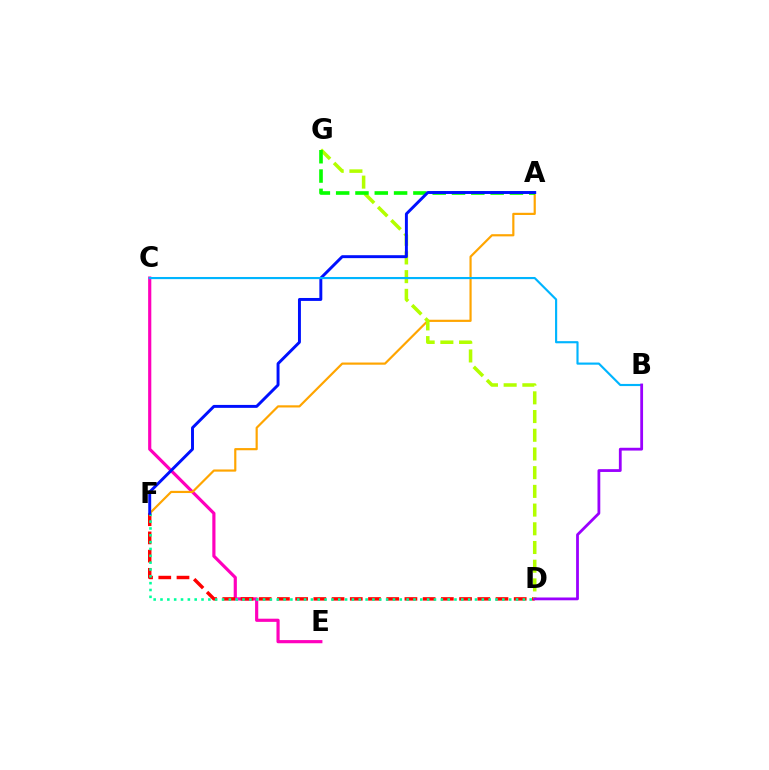{('C', 'E'): [{'color': '#ff00bd', 'line_style': 'solid', 'thickness': 2.28}], ('A', 'F'): [{'color': '#ffa500', 'line_style': 'solid', 'thickness': 1.57}, {'color': '#0010ff', 'line_style': 'solid', 'thickness': 2.12}], ('D', 'F'): [{'color': '#ff0000', 'line_style': 'dashed', 'thickness': 2.47}, {'color': '#00ff9d', 'line_style': 'dotted', 'thickness': 1.86}], ('D', 'G'): [{'color': '#b3ff00', 'line_style': 'dashed', 'thickness': 2.54}], ('A', 'G'): [{'color': '#08ff00', 'line_style': 'dashed', 'thickness': 2.62}], ('B', 'C'): [{'color': '#00b5ff', 'line_style': 'solid', 'thickness': 1.55}], ('B', 'D'): [{'color': '#9b00ff', 'line_style': 'solid', 'thickness': 2.01}]}